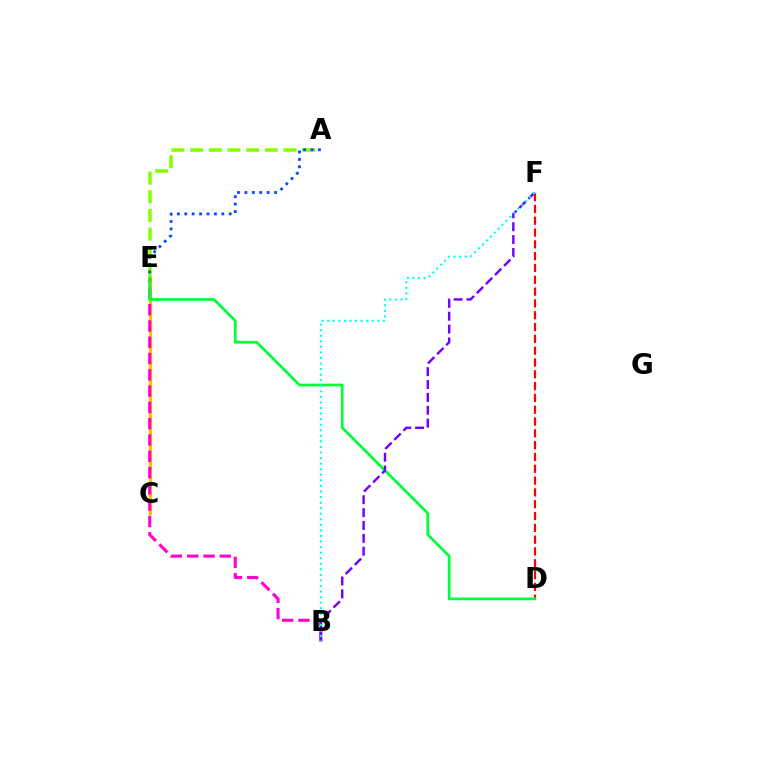{('A', 'E'): [{'color': '#84ff00', 'line_style': 'dashed', 'thickness': 2.54}, {'color': '#004bff', 'line_style': 'dotted', 'thickness': 2.01}], ('C', 'E'): [{'color': '#ffbd00', 'line_style': 'solid', 'thickness': 2.4}], ('B', 'E'): [{'color': '#ff00cf', 'line_style': 'dashed', 'thickness': 2.21}], ('D', 'F'): [{'color': '#ff0000', 'line_style': 'dashed', 'thickness': 1.6}], ('D', 'E'): [{'color': '#00ff39', 'line_style': 'solid', 'thickness': 1.95}], ('B', 'F'): [{'color': '#7200ff', 'line_style': 'dashed', 'thickness': 1.75}, {'color': '#00fff6', 'line_style': 'dotted', 'thickness': 1.51}]}